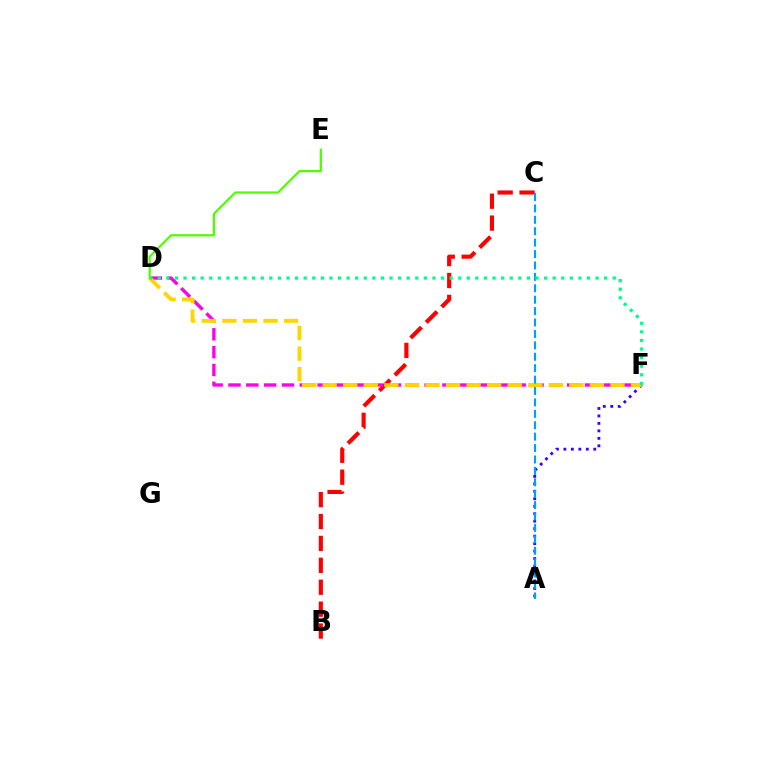{('B', 'C'): [{'color': '#ff0000', 'line_style': 'dashed', 'thickness': 2.98}], ('D', 'F'): [{'color': '#ff00ed', 'line_style': 'dashed', 'thickness': 2.42}, {'color': '#ffd500', 'line_style': 'dashed', 'thickness': 2.79}, {'color': '#00ff86', 'line_style': 'dotted', 'thickness': 2.33}], ('A', 'F'): [{'color': '#3700ff', 'line_style': 'dotted', 'thickness': 2.03}], ('A', 'C'): [{'color': '#009eff', 'line_style': 'dashed', 'thickness': 1.55}], ('D', 'E'): [{'color': '#4fff00', 'line_style': 'solid', 'thickness': 1.61}]}